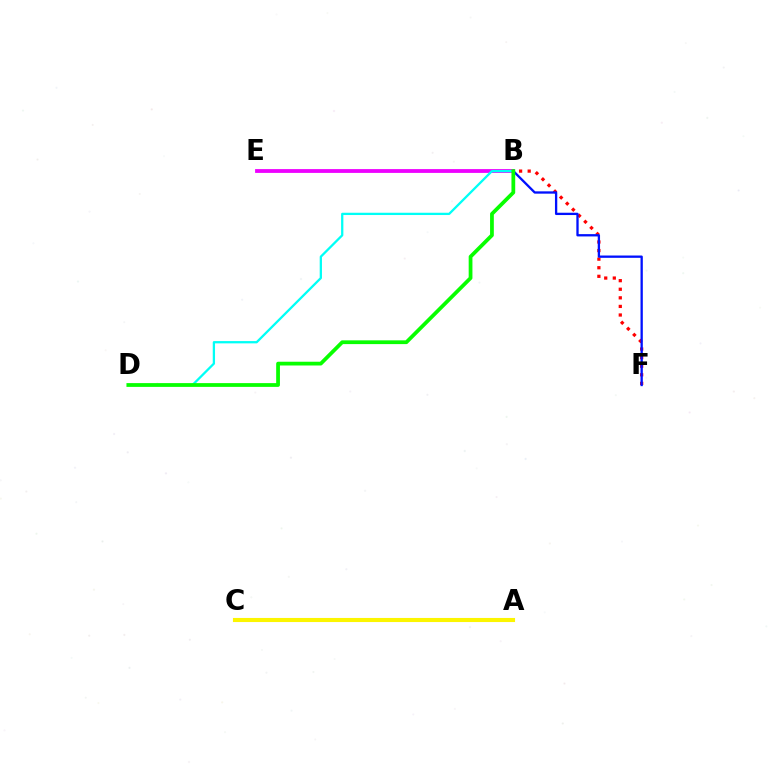{('B', 'E'): [{'color': '#ee00ff', 'line_style': 'solid', 'thickness': 2.74}], ('B', 'F'): [{'color': '#ff0000', 'line_style': 'dotted', 'thickness': 2.33}, {'color': '#0010ff', 'line_style': 'solid', 'thickness': 1.66}], ('B', 'D'): [{'color': '#00fff6', 'line_style': 'solid', 'thickness': 1.64}, {'color': '#08ff00', 'line_style': 'solid', 'thickness': 2.71}], ('A', 'C'): [{'color': '#fcf500', 'line_style': 'solid', 'thickness': 2.95}]}